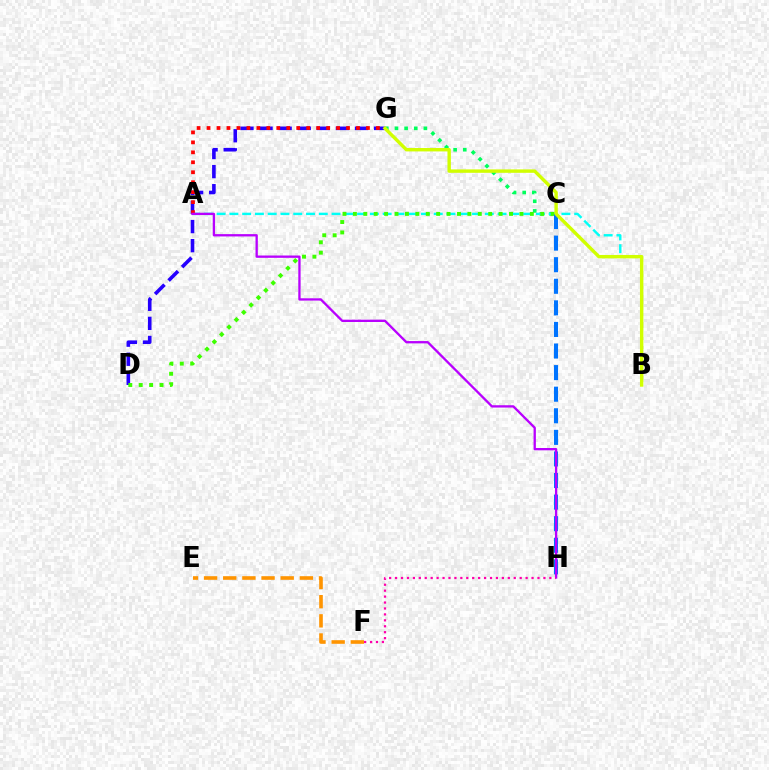{('C', 'G'): [{'color': '#00ff5c', 'line_style': 'dotted', 'thickness': 2.62}], ('D', 'G'): [{'color': '#2500ff', 'line_style': 'dashed', 'thickness': 2.59}], ('A', 'B'): [{'color': '#00fff6', 'line_style': 'dashed', 'thickness': 1.73}], ('C', 'D'): [{'color': '#3dff00', 'line_style': 'dotted', 'thickness': 2.83}], ('A', 'G'): [{'color': '#ff0000', 'line_style': 'dotted', 'thickness': 2.71}], ('C', 'H'): [{'color': '#0074ff', 'line_style': 'dashed', 'thickness': 2.93}], ('A', 'H'): [{'color': '#b900ff', 'line_style': 'solid', 'thickness': 1.67}], ('B', 'G'): [{'color': '#d1ff00', 'line_style': 'solid', 'thickness': 2.46}], ('E', 'F'): [{'color': '#ff9400', 'line_style': 'dashed', 'thickness': 2.6}], ('F', 'H'): [{'color': '#ff00ac', 'line_style': 'dotted', 'thickness': 1.61}]}